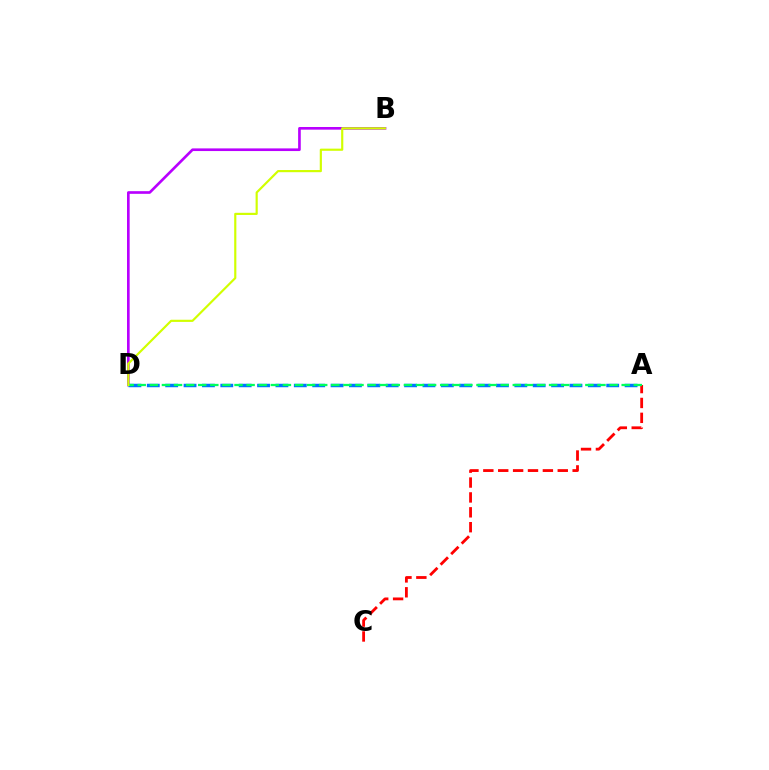{('B', 'D'): [{'color': '#b900ff', 'line_style': 'solid', 'thickness': 1.91}, {'color': '#d1ff00', 'line_style': 'solid', 'thickness': 1.56}], ('A', 'D'): [{'color': '#0074ff', 'line_style': 'dashed', 'thickness': 2.5}, {'color': '#00ff5c', 'line_style': 'dashed', 'thickness': 1.64}], ('A', 'C'): [{'color': '#ff0000', 'line_style': 'dashed', 'thickness': 2.02}]}